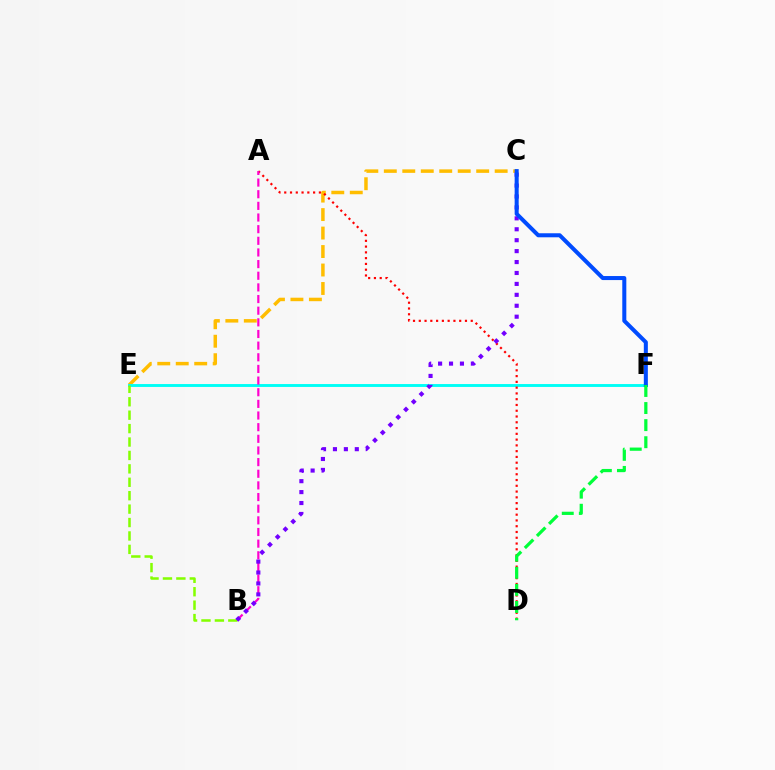{('C', 'E'): [{'color': '#ffbd00', 'line_style': 'dashed', 'thickness': 2.51}], ('E', 'F'): [{'color': '#00fff6', 'line_style': 'solid', 'thickness': 2.09}], ('A', 'D'): [{'color': '#ff0000', 'line_style': 'dotted', 'thickness': 1.57}], ('A', 'B'): [{'color': '#ff00cf', 'line_style': 'dashed', 'thickness': 1.58}], ('B', 'E'): [{'color': '#84ff00', 'line_style': 'dashed', 'thickness': 1.82}], ('B', 'C'): [{'color': '#7200ff', 'line_style': 'dotted', 'thickness': 2.97}], ('C', 'F'): [{'color': '#004bff', 'line_style': 'solid', 'thickness': 2.9}], ('D', 'F'): [{'color': '#00ff39', 'line_style': 'dashed', 'thickness': 2.32}]}